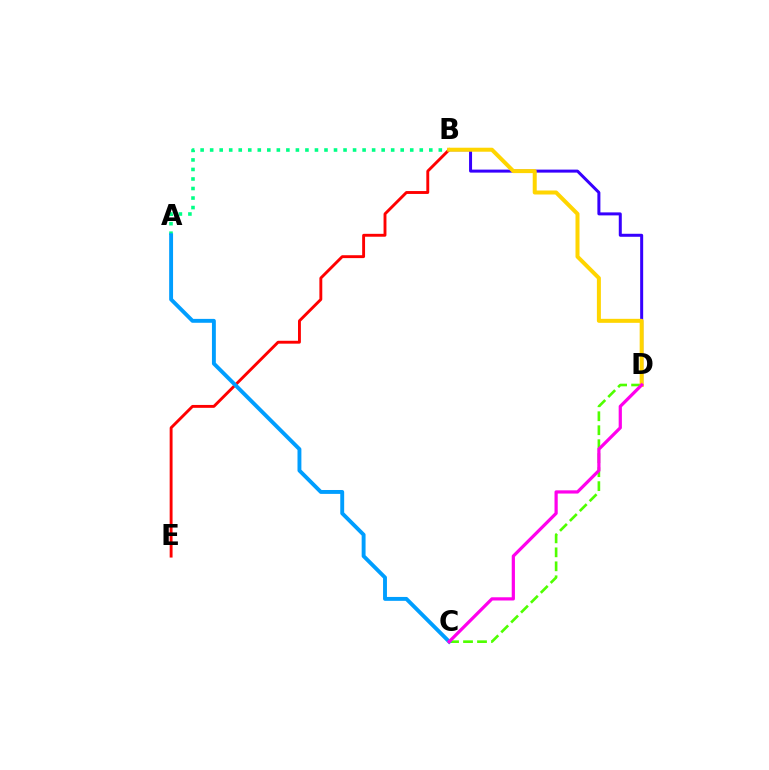{('A', 'B'): [{'color': '#00ff86', 'line_style': 'dotted', 'thickness': 2.59}], ('C', 'D'): [{'color': '#4fff00', 'line_style': 'dashed', 'thickness': 1.9}, {'color': '#ff00ed', 'line_style': 'solid', 'thickness': 2.32}], ('B', 'D'): [{'color': '#3700ff', 'line_style': 'solid', 'thickness': 2.16}, {'color': '#ffd500', 'line_style': 'solid', 'thickness': 2.88}], ('B', 'E'): [{'color': '#ff0000', 'line_style': 'solid', 'thickness': 2.08}], ('A', 'C'): [{'color': '#009eff', 'line_style': 'solid', 'thickness': 2.8}]}